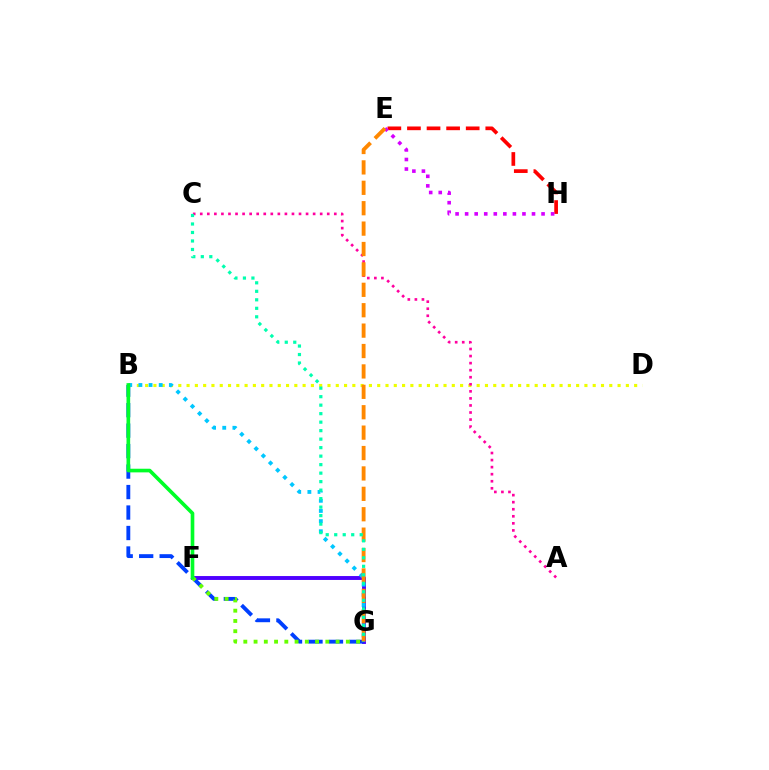{('E', 'H'): [{'color': '#ff0000', 'line_style': 'dashed', 'thickness': 2.66}, {'color': '#d600ff', 'line_style': 'dotted', 'thickness': 2.6}], ('F', 'G'): [{'color': '#4f00ff', 'line_style': 'solid', 'thickness': 2.81}, {'color': '#66ff00', 'line_style': 'dotted', 'thickness': 2.79}], ('B', 'D'): [{'color': '#eeff00', 'line_style': 'dotted', 'thickness': 2.25}], ('B', 'G'): [{'color': '#003fff', 'line_style': 'dashed', 'thickness': 2.78}, {'color': '#00c7ff', 'line_style': 'dotted', 'thickness': 2.76}], ('A', 'C'): [{'color': '#ff00a0', 'line_style': 'dotted', 'thickness': 1.92}], ('E', 'G'): [{'color': '#ff8800', 'line_style': 'dashed', 'thickness': 2.77}], ('C', 'G'): [{'color': '#00ffaf', 'line_style': 'dotted', 'thickness': 2.31}], ('B', 'F'): [{'color': '#00ff27', 'line_style': 'solid', 'thickness': 2.62}]}